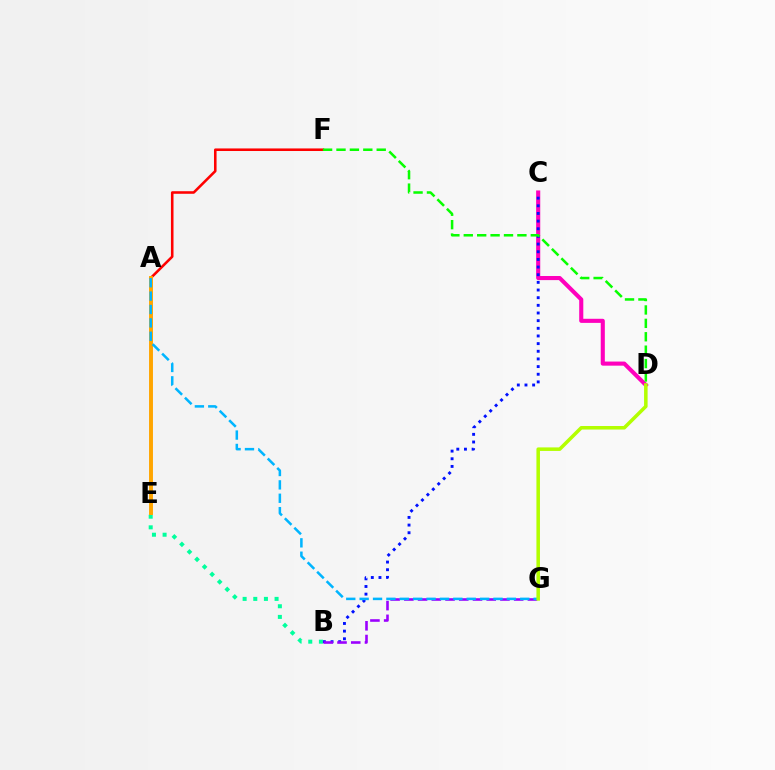{('C', 'D'): [{'color': '#ff00bd', 'line_style': 'solid', 'thickness': 2.95}], ('B', 'E'): [{'color': '#00ff9d', 'line_style': 'dotted', 'thickness': 2.89}], ('A', 'F'): [{'color': '#ff0000', 'line_style': 'solid', 'thickness': 1.85}], ('A', 'E'): [{'color': '#ffa500', 'line_style': 'solid', 'thickness': 2.82}], ('B', 'C'): [{'color': '#0010ff', 'line_style': 'dotted', 'thickness': 2.08}], ('B', 'G'): [{'color': '#9b00ff', 'line_style': 'dashed', 'thickness': 1.86}], ('D', 'F'): [{'color': '#08ff00', 'line_style': 'dashed', 'thickness': 1.82}], ('A', 'G'): [{'color': '#00b5ff', 'line_style': 'dashed', 'thickness': 1.82}], ('D', 'G'): [{'color': '#b3ff00', 'line_style': 'solid', 'thickness': 2.54}]}